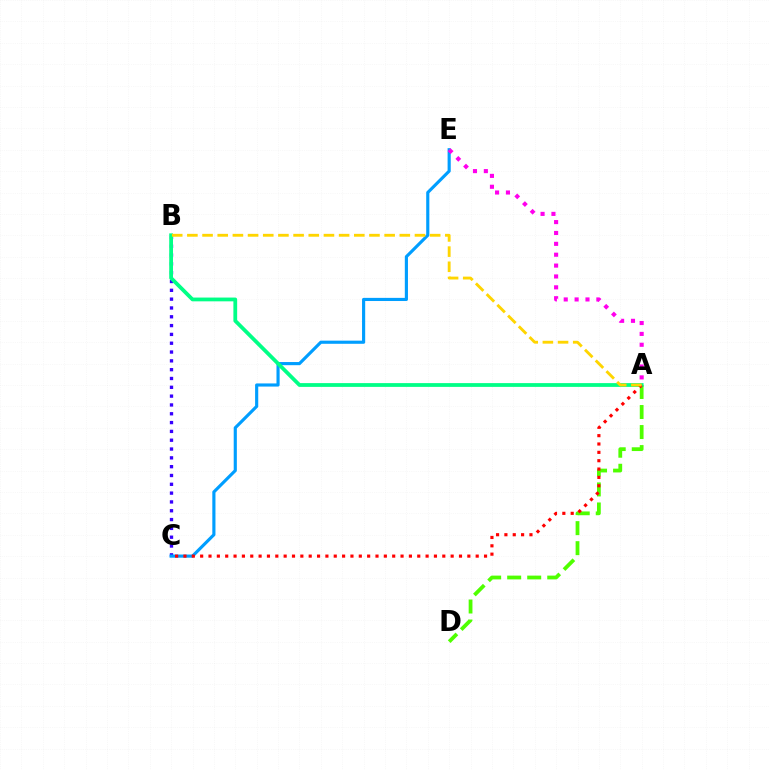{('B', 'C'): [{'color': '#3700ff', 'line_style': 'dotted', 'thickness': 2.4}], ('A', 'D'): [{'color': '#4fff00', 'line_style': 'dashed', 'thickness': 2.72}], ('C', 'E'): [{'color': '#009eff', 'line_style': 'solid', 'thickness': 2.26}], ('A', 'E'): [{'color': '#ff00ed', 'line_style': 'dotted', 'thickness': 2.95}], ('A', 'B'): [{'color': '#00ff86', 'line_style': 'solid', 'thickness': 2.72}, {'color': '#ffd500', 'line_style': 'dashed', 'thickness': 2.06}], ('A', 'C'): [{'color': '#ff0000', 'line_style': 'dotted', 'thickness': 2.27}]}